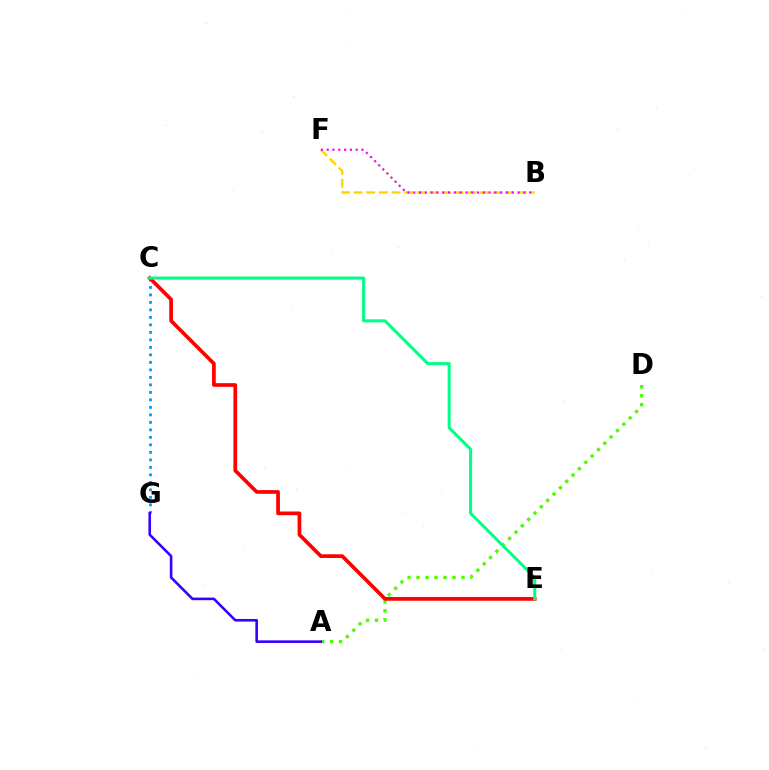{('B', 'F'): [{'color': '#ffd500', 'line_style': 'dashed', 'thickness': 1.72}, {'color': '#ff00ed', 'line_style': 'dotted', 'thickness': 1.57}], ('A', 'D'): [{'color': '#4fff00', 'line_style': 'dotted', 'thickness': 2.44}], ('C', 'G'): [{'color': '#009eff', 'line_style': 'dotted', 'thickness': 2.04}], ('C', 'E'): [{'color': '#ff0000', 'line_style': 'solid', 'thickness': 2.67}, {'color': '#00ff86', 'line_style': 'solid', 'thickness': 2.19}], ('A', 'G'): [{'color': '#3700ff', 'line_style': 'solid', 'thickness': 1.88}]}